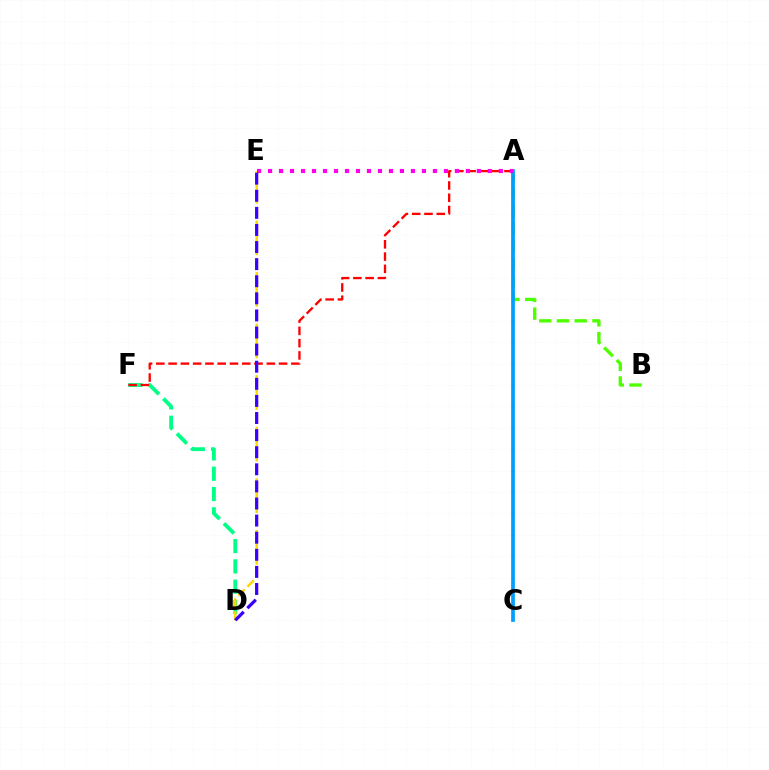{('A', 'B'): [{'color': '#4fff00', 'line_style': 'dashed', 'thickness': 2.41}], ('A', 'C'): [{'color': '#009eff', 'line_style': 'solid', 'thickness': 2.68}], ('D', 'F'): [{'color': '#00ff86', 'line_style': 'dashed', 'thickness': 2.76}], ('D', 'E'): [{'color': '#ffd500', 'line_style': 'dashed', 'thickness': 1.75}, {'color': '#3700ff', 'line_style': 'dashed', 'thickness': 2.32}], ('A', 'F'): [{'color': '#ff0000', 'line_style': 'dashed', 'thickness': 1.67}], ('A', 'E'): [{'color': '#ff00ed', 'line_style': 'dotted', 'thickness': 2.99}]}